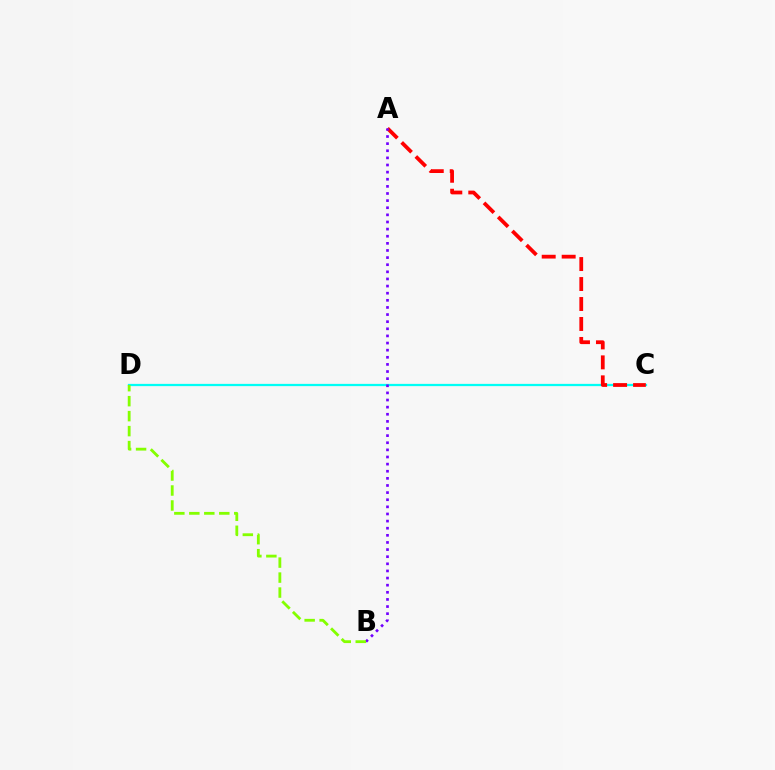{('C', 'D'): [{'color': '#00fff6', 'line_style': 'solid', 'thickness': 1.63}], ('A', 'C'): [{'color': '#ff0000', 'line_style': 'dashed', 'thickness': 2.71}], ('A', 'B'): [{'color': '#7200ff', 'line_style': 'dotted', 'thickness': 1.93}], ('B', 'D'): [{'color': '#84ff00', 'line_style': 'dashed', 'thickness': 2.03}]}